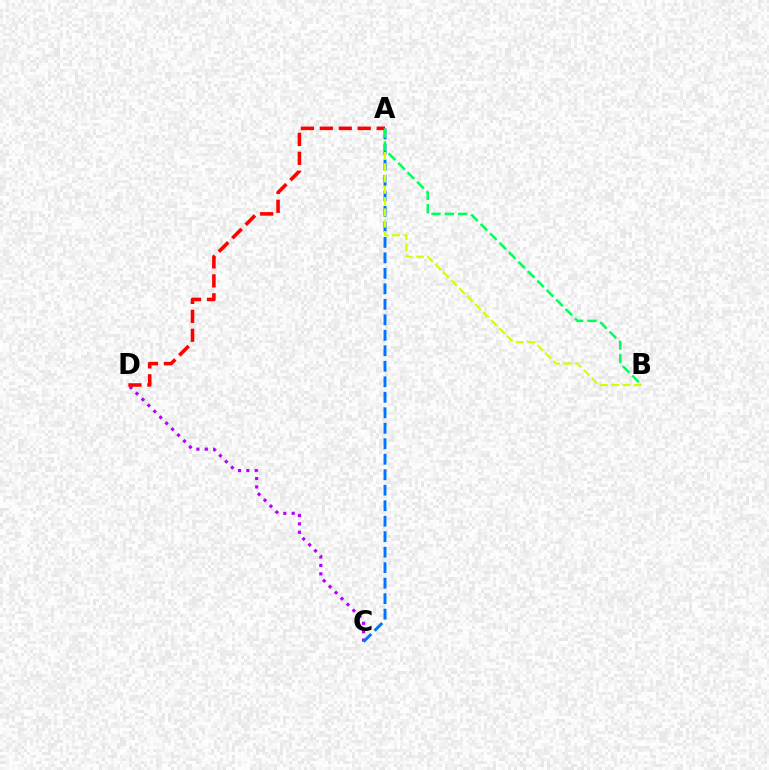{('C', 'D'): [{'color': '#b900ff', 'line_style': 'dotted', 'thickness': 2.28}], ('A', 'C'): [{'color': '#0074ff', 'line_style': 'dashed', 'thickness': 2.1}], ('A', 'B'): [{'color': '#d1ff00', 'line_style': 'dashed', 'thickness': 1.53}, {'color': '#00ff5c', 'line_style': 'dashed', 'thickness': 1.81}], ('A', 'D'): [{'color': '#ff0000', 'line_style': 'dashed', 'thickness': 2.57}]}